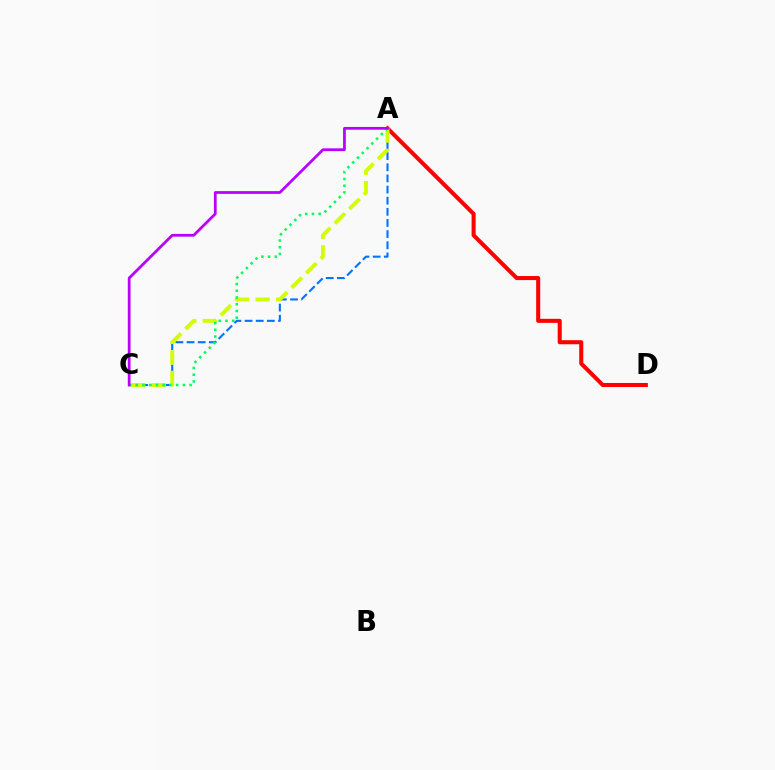{('A', 'D'): [{'color': '#ff0000', 'line_style': 'solid', 'thickness': 2.92}], ('A', 'C'): [{'color': '#0074ff', 'line_style': 'dashed', 'thickness': 1.51}, {'color': '#d1ff00', 'line_style': 'dashed', 'thickness': 2.79}, {'color': '#00ff5c', 'line_style': 'dotted', 'thickness': 1.83}, {'color': '#b900ff', 'line_style': 'solid', 'thickness': 1.98}]}